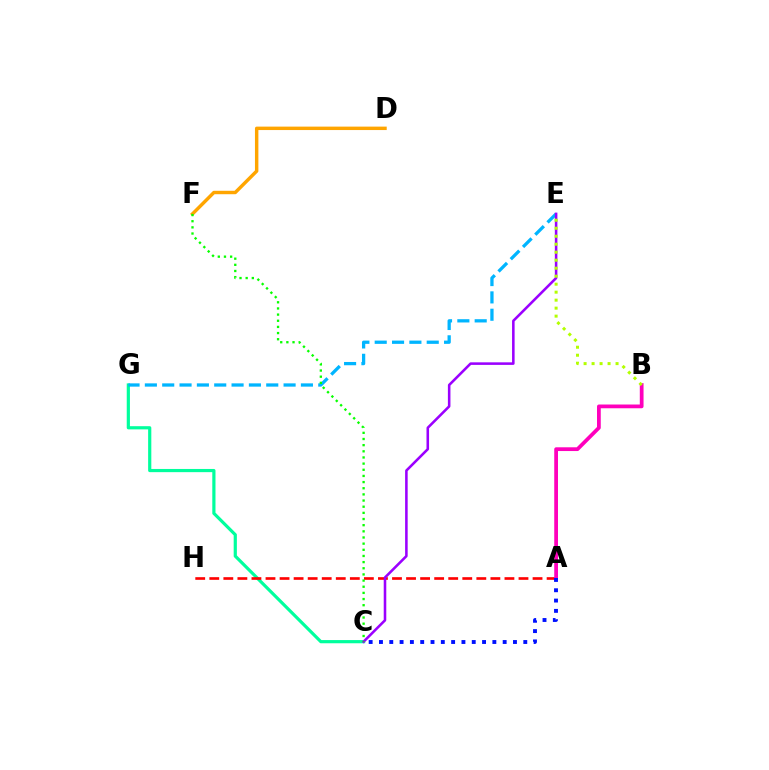{('C', 'G'): [{'color': '#00ff9d', 'line_style': 'solid', 'thickness': 2.3}], ('A', 'H'): [{'color': '#ff0000', 'line_style': 'dashed', 'thickness': 1.91}], ('E', 'G'): [{'color': '#00b5ff', 'line_style': 'dashed', 'thickness': 2.36}], ('A', 'B'): [{'color': '#ff00bd', 'line_style': 'solid', 'thickness': 2.7}], ('D', 'F'): [{'color': '#ffa500', 'line_style': 'solid', 'thickness': 2.47}], ('C', 'E'): [{'color': '#9b00ff', 'line_style': 'solid', 'thickness': 1.84}], ('A', 'C'): [{'color': '#0010ff', 'line_style': 'dotted', 'thickness': 2.8}], ('B', 'E'): [{'color': '#b3ff00', 'line_style': 'dotted', 'thickness': 2.17}], ('C', 'F'): [{'color': '#08ff00', 'line_style': 'dotted', 'thickness': 1.67}]}